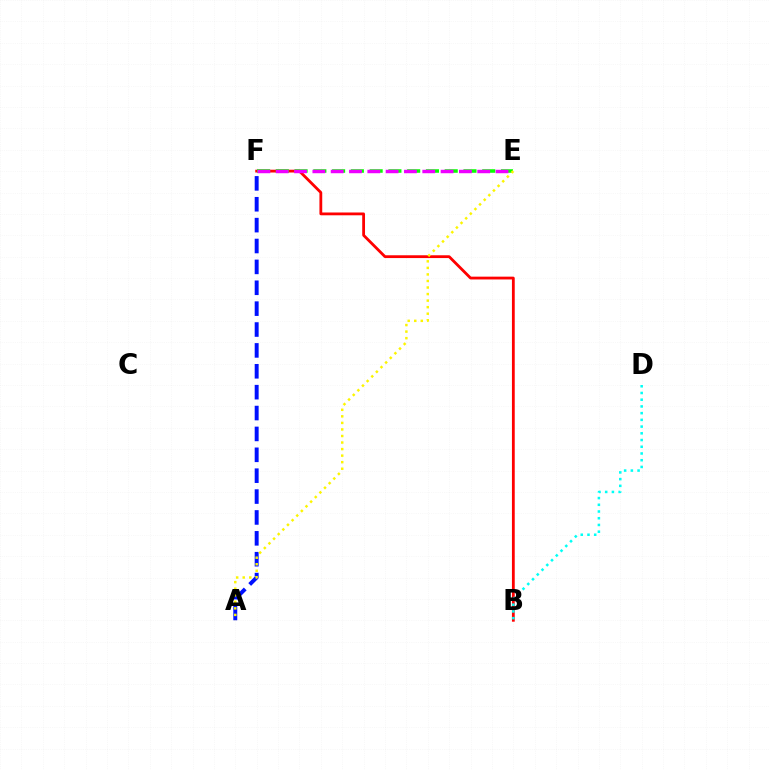{('B', 'F'): [{'color': '#ff0000', 'line_style': 'solid', 'thickness': 2.02}], ('B', 'D'): [{'color': '#00fff6', 'line_style': 'dotted', 'thickness': 1.83}], ('E', 'F'): [{'color': '#08ff00', 'line_style': 'dashed', 'thickness': 2.55}, {'color': '#ee00ff', 'line_style': 'dashed', 'thickness': 2.49}], ('A', 'F'): [{'color': '#0010ff', 'line_style': 'dashed', 'thickness': 2.84}], ('A', 'E'): [{'color': '#fcf500', 'line_style': 'dotted', 'thickness': 1.78}]}